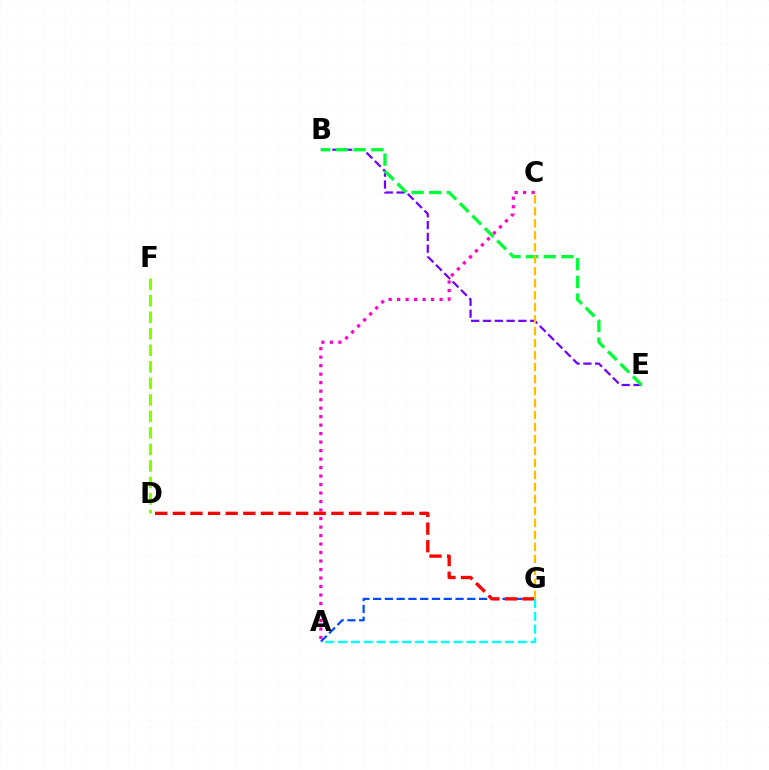{('A', 'G'): [{'color': '#004bff', 'line_style': 'dashed', 'thickness': 1.6}, {'color': '#00fff6', 'line_style': 'dashed', 'thickness': 1.74}], ('A', 'C'): [{'color': '#ff00cf', 'line_style': 'dotted', 'thickness': 2.31}], ('B', 'E'): [{'color': '#7200ff', 'line_style': 'dashed', 'thickness': 1.6}, {'color': '#00ff39', 'line_style': 'dashed', 'thickness': 2.4}], ('D', 'G'): [{'color': '#ff0000', 'line_style': 'dashed', 'thickness': 2.39}], ('D', 'F'): [{'color': '#84ff00', 'line_style': 'dashed', 'thickness': 2.24}], ('C', 'G'): [{'color': '#ffbd00', 'line_style': 'dashed', 'thickness': 1.63}]}